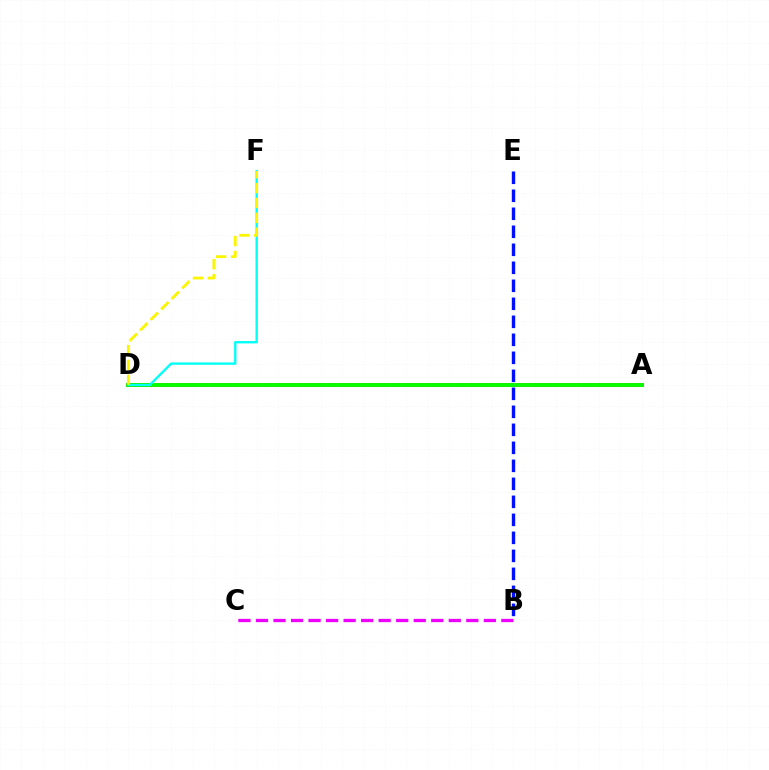{('B', 'E'): [{'color': '#0010ff', 'line_style': 'dashed', 'thickness': 2.45}], ('B', 'C'): [{'color': '#ee00ff', 'line_style': 'dashed', 'thickness': 2.38}], ('A', 'D'): [{'color': '#ff0000', 'line_style': 'solid', 'thickness': 2.65}, {'color': '#08ff00', 'line_style': 'solid', 'thickness': 2.78}], ('D', 'F'): [{'color': '#00fff6', 'line_style': 'solid', 'thickness': 1.69}, {'color': '#fcf500', 'line_style': 'dashed', 'thickness': 2.02}]}